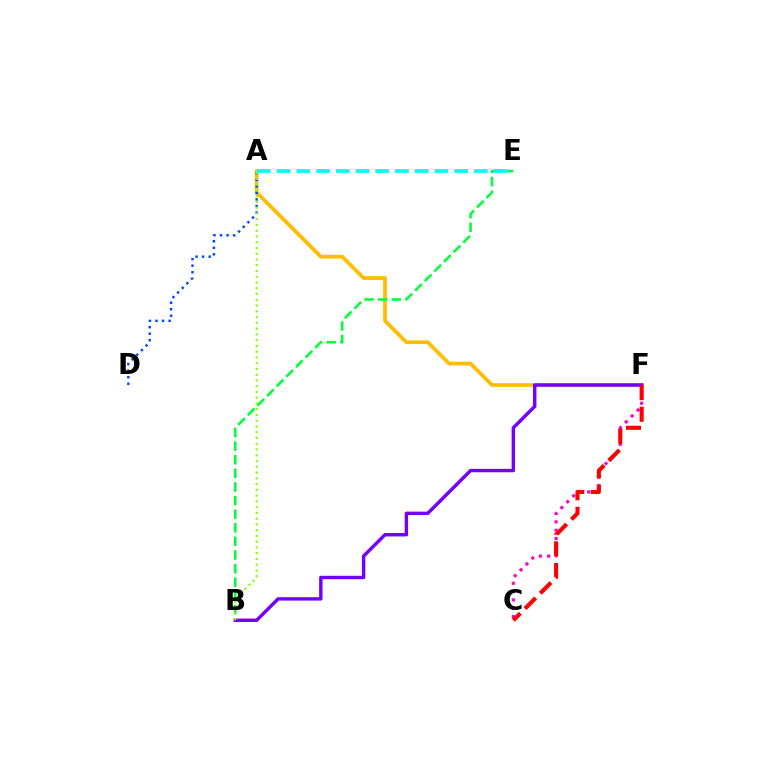{('C', 'F'): [{'color': '#ff00cf', 'line_style': 'dotted', 'thickness': 2.26}, {'color': '#ff0000', 'line_style': 'dashed', 'thickness': 2.95}], ('A', 'F'): [{'color': '#ffbd00', 'line_style': 'solid', 'thickness': 2.69}], ('B', 'E'): [{'color': '#00ff39', 'line_style': 'dashed', 'thickness': 1.85}], ('B', 'F'): [{'color': '#7200ff', 'line_style': 'solid', 'thickness': 2.46}], ('A', 'D'): [{'color': '#004bff', 'line_style': 'dotted', 'thickness': 1.78}], ('A', 'B'): [{'color': '#84ff00', 'line_style': 'dotted', 'thickness': 1.56}], ('A', 'E'): [{'color': '#00fff6', 'line_style': 'dashed', 'thickness': 2.68}]}